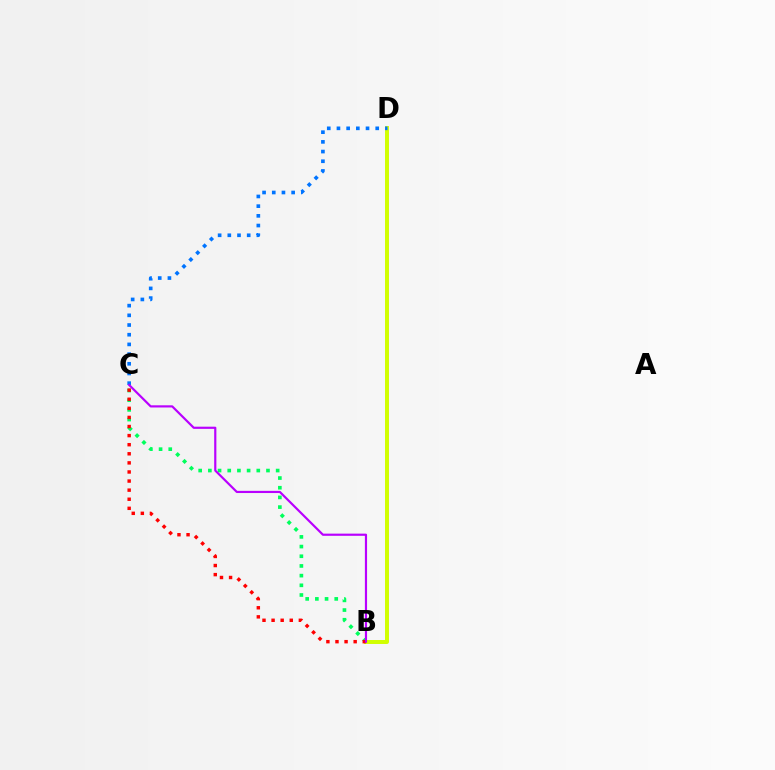{('B', 'C'): [{'color': '#00ff5c', 'line_style': 'dotted', 'thickness': 2.63}, {'color': '#ff0000', 'line_style': 'dotted', 'thickness': 2.47}, {'color': '#b900ff', 'line_style': 'solid', 'thickness': 1.57}], ('B', 'D'): [{'color': '#d1ff00', 'line_style': 'solid', 'thickness': 2.85}], ('C', 'D'): [{'color': '#0074ff', 'line_style': 'dotted', 'thickness': 2.63}]}